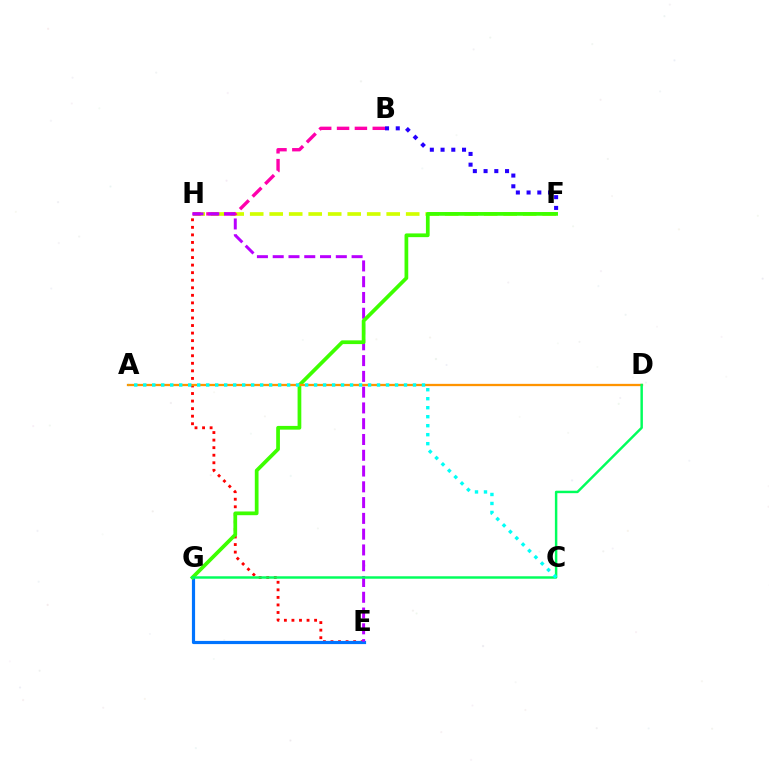{('F', 'H'): [{'color': '#d1ff00', 'line_style': 'dashed', 'thickness': 2.65}], ('B', 'H'): [{'color': '#ff00ac', 'line_style': 'dashed', 'thickness': 2.43}], ('E', 'H'): [{'color': '#ff0000', 'line_style': 'dotted', 'thickness': 2.05}, {'color': '#b900ff', 'line_style': 'dashed', 'thickness': 2.14}], ('E', 'G'): [{'color': '#0074ff', 'line_style': 'solid', 'thickness': 2.29}], ('F', 'G'): [{'color': '#3dff00', 'line_style': 'solid', 'thickness': 2.68}], ('B', 'F'): [{'color': '#2500ff', 'line_style': 'dotted', 'thickness': 2.92}], ('A', 'D'): [{'color': '#ff9400', 'line_style': 'solid', 'thickness': 1.65}], ('D', 'G'): [{'color': '#00ff5c', 'line_style': 'solid', 'thickness': 1.77}], ('A', 'C'): [{'color': '#00fff6', 'line_style': 'dotted', 'thickness': 2.44}]}